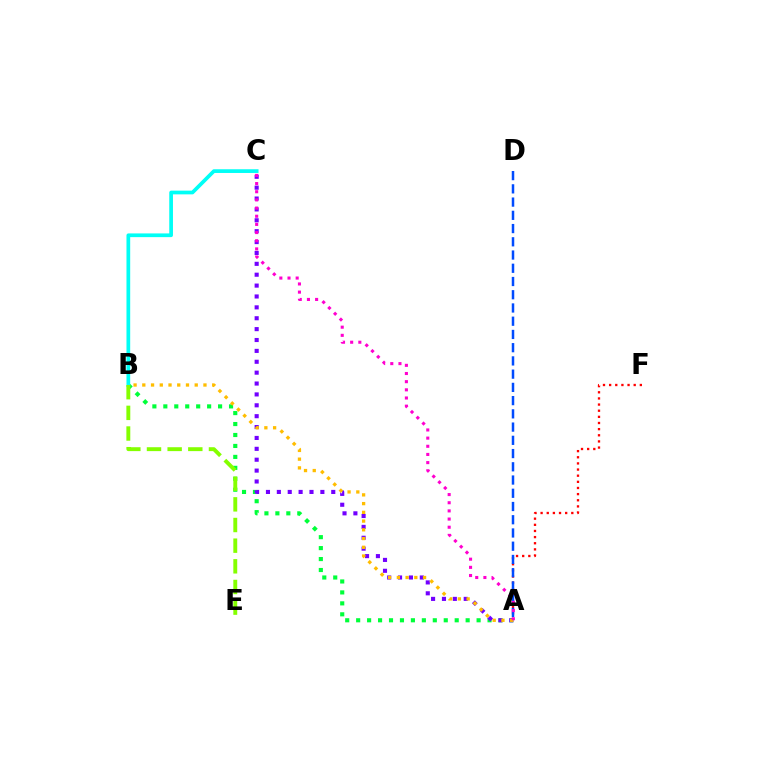{('A', 'B'): [{'color': '#00ff39', 'line_style': 'dotted', 'thickness': 2.97}, {'color': '#ffbd00', 'line_style': 'dotted', 'thickness': 2.37}], ('B', 'C'): [{'color': '#00fff6', 'line_style': 'solid', 'thickness': 2.68}], ('A', 'F'): [{'color': '#ff0000', 'line_style': 'dotted', 'thickness': 1.67}], ('B', 'E'): [{'color': '#84ff00', 'line_style': 'dashed', 'thickness': 2.81}], ('A', 'C'): [{'color': '#7200ff', 'line_style': 'dotted', 'thickness': 2.96}, {'color': '#ff00cf', 'line_style': 'dotted', 'thickness': 2.22}], ('A', 'D'): [{'color': '#004bff', 'line_style': 'dashed', 'thickness': 1.8}]}